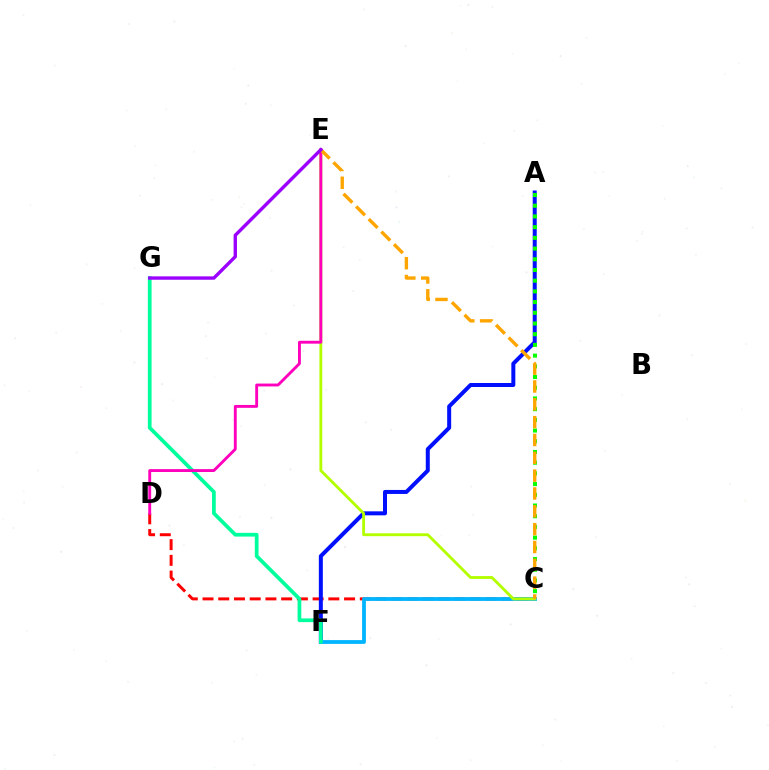{('C', 'D'): [{'color': '#ff0000', 'line_style': 'dashed', 'thickness': 2.14}], ('A', 'F'): [{'color': '#0010ff', 'line_style': 'solid', 'thickness': 2.88}], ('C', 'F'): [{'color': '#00b5ff', 'line_style': 'solid', 'thickness': 2.73}], ('C', 'E'): [{'color': '#b3ff00', 'line_style': 'solid', 'thickness': 2.06}, {'color': '#ffa500', 'line_style': 'dashed', 'thickness': 2.42}], ('A', 'C'): [{'color': '#08ff00', 'line_style': 'dotted', 'thickness': 2.91}], ('F', 'G'): [{'color': '#00ff9d', 'line_style': 'solid', 'thickness': 2.68}], ('D', 'E'): [{'color': '#ff00bd', 'line_style': 'solid', 'thickness': 2.07}], ('E', 'G'): [{'color': '#9b00ff', 'line_style': 'solid', 'thickness': 2.43}]}